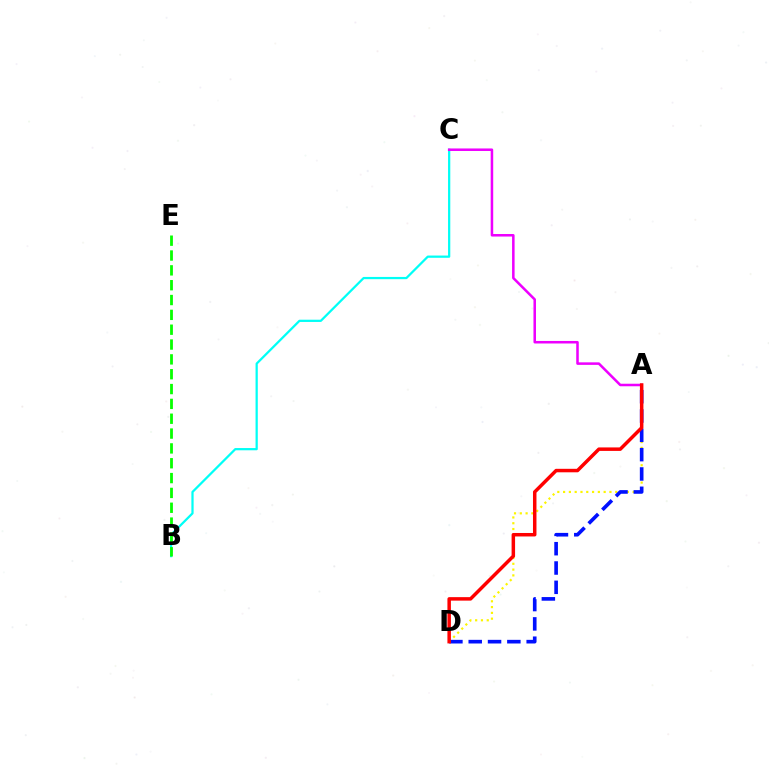{('B', 'C'): [{'color': '#00fff6', 'line_style': 'solid', 'thickness': 1.62}], ('A', 'D'): [{'color': '#fcf500', 'line_style': 'dotted', 'thickness': 1.57}, {'color': '#0010ff', 'line_style': 'dashed', 'thickness': 2.62}, {'color': '#ff0000', 'line_style': 'solid', 'thickness': 2.51}], ('A', 'C'): [{'color': '#ee00ff', 'line_style': 'solid', 'thickness': 1.82}], ('B', 'E'): [{'color': '#08ff00', 'line_style': 'dashed', 'thickness': 2.02}]}